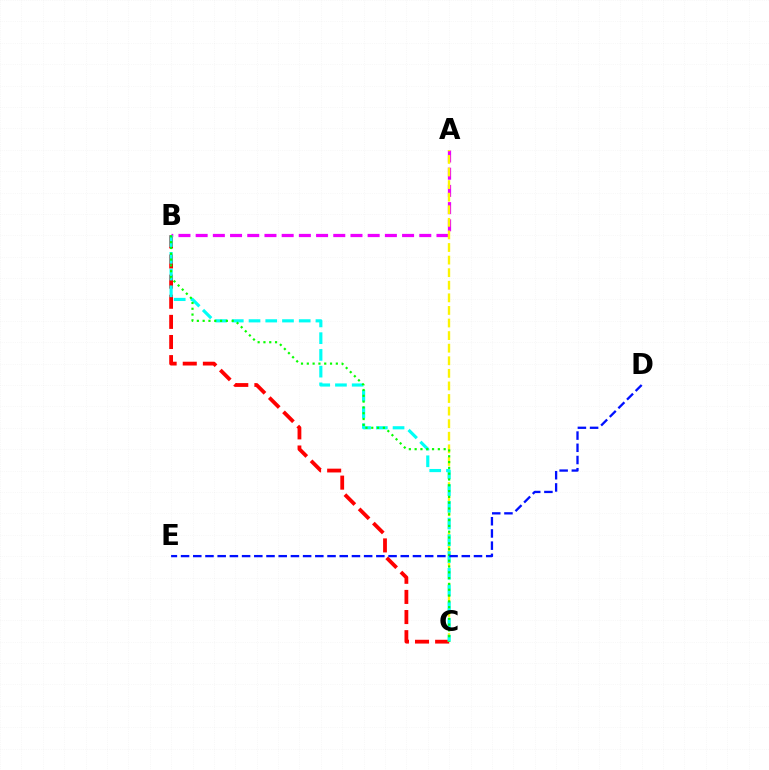{('B', 'C'): [{'color': '#ff0000', 'line_style': 'dashed', 'thickness': 2.73}, {'color': '#00fff6', 'line_style': 'dashed', 'thickness': 2.27}, {'color': '#08ff00', 'line_style': 'dotted', 'thickness': 1.58}], ('A', 'B'): [{'color': '#ee00ff', 'line_style': 'dashed', 'thickness': 2.34}], ('A', 'C'): [{'color': '#fcf500', 'line_style': 'dashed', 'thickness': 1.71}], ('D', 'E'): [{'color': '#0010ff', 'line_style': 'dashed', 'thickness': 1.66}]}